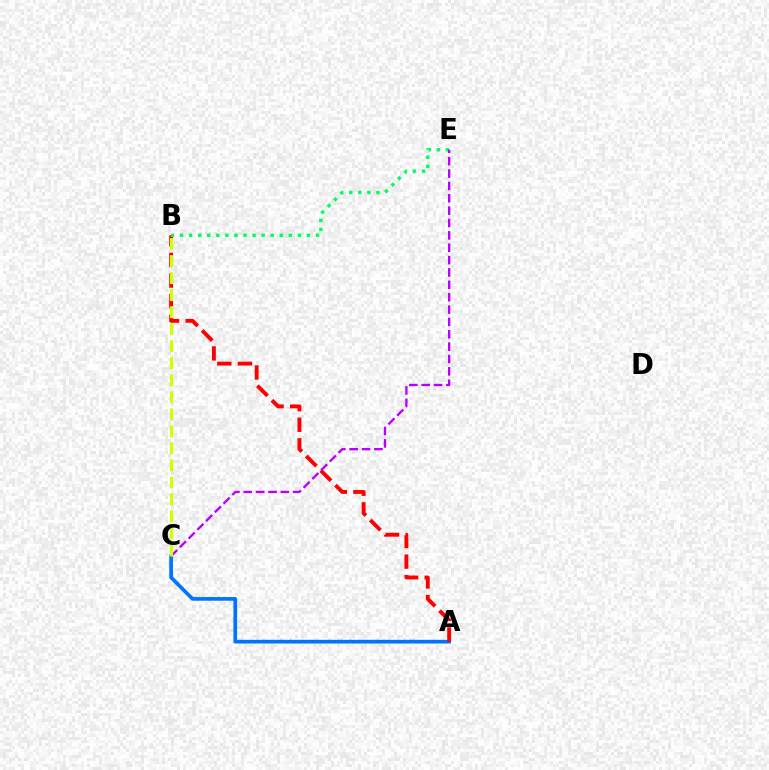{('A', 'C'): [{'color': '#0074ff', 'line_style': 'solid', 'thickness': 2.65}], ('A', 'B'): [{'color': '#ff0000', 'line_style': 'dashed', 'thickness': 2.8}], ('B', 'E'): [{'color': '#00ff5c', 'line_style': 'dotted', 'thickness': 2.46}], ('C', 'E'): [{'color': '#b900ff', 'line_style': 'dashed', 'thickness': 1.68}], ('B', 'C'): [{'color': '#d1ff00', 'line_style': 'dashed', 'thickness': 2.31}]}